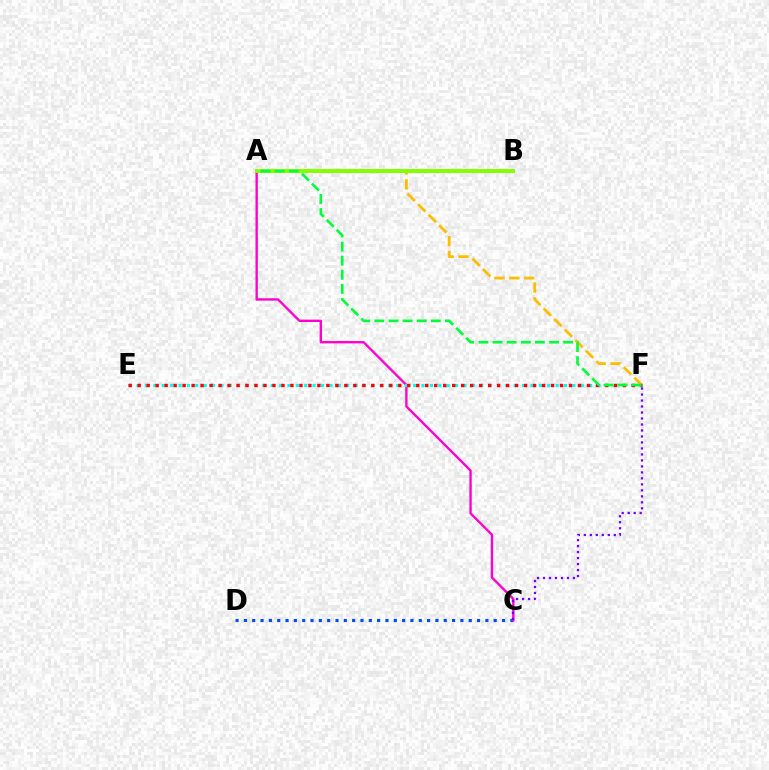{('C', 'D'): [{'color': '#004bff', 'line_style': 'dotted', 'thickness': 2.26}], ('A', 'C'): [{'color': '#ff00cf', 'line_style': 'solid', 'thickness': 1.71}], ('C', 'F'): [{'color': '#7200ff', 'line_style': 'dotted', 'thickness': 1.63}], ('E', 'F'): [{'color': '#00fff6', 'line_style': 'dotted', 'thickness': 2.28}, {'color': '#ff0000', 'line_style': 'dotted', 'thickness': 2.44}], ('A', 'F'): [{'color': '#ffbd00', 'line_style': 'dashed', 'thickness': 2.03}, {'color': '#00ff39', 'line_style': 'dashed', 'thickness': 1.92}], ('A', 'B'): [{'color': '#84ff00', 'line_style': 'solid', 'thickness': 2.85}]}